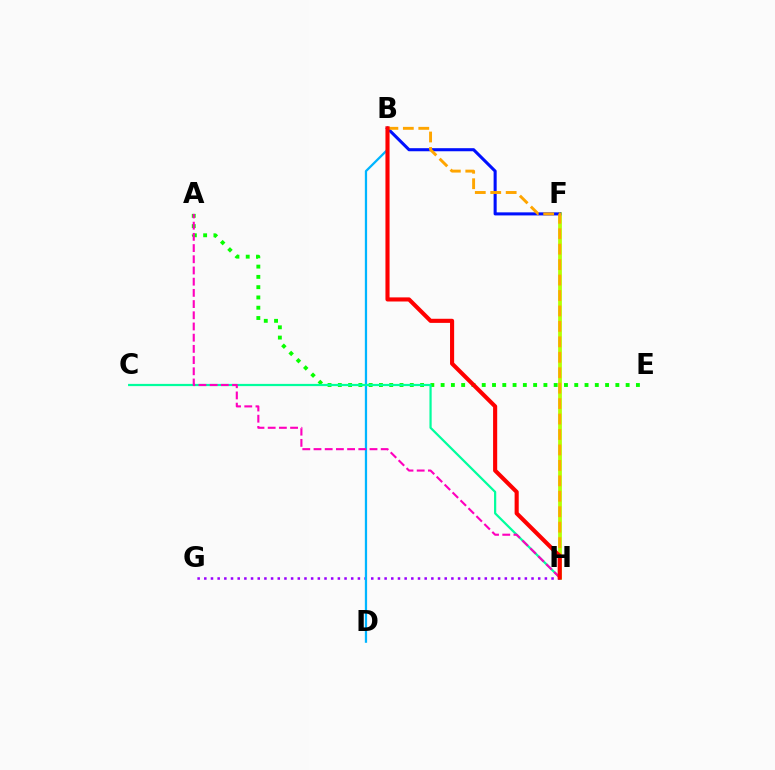{('F', 'H'): [{'color': '#b3ff00', 'line_style': 'solid', 'thickness': 2.69}], ('B', 'F'): [{'color': '#0010ff', 'line_style': 'solid', 'thickness': 2.21}], ('G', 'H'): [{'color': '#9b00ff', 'line_style': 'dotted', 'thickness': 1.81}], ('B', 'D'): [{'color': '#00b5ff', 'line_style': 'solid', 'thickness': 1.63}], ('A', 'E'): [{'color': '#08ff00', 'line_style': 'dotted', 'thickness': 2.79}], ('B', 'H'): [{'color': '#ffa500', 'line_style': 'dashed', 'thickness': 2.1}, {'color': '#ff0000', 'line_style': 'solid', 'thickness': 2.96}], ('C', 'H'): [{'color': '#00ff9d', 'line_style': 'solid', 'thickness': 1.6}], ('A', 'H'): [{'color': '#ff00bd', 'line_style': 'dashed', 'thickness': 1.52}]}